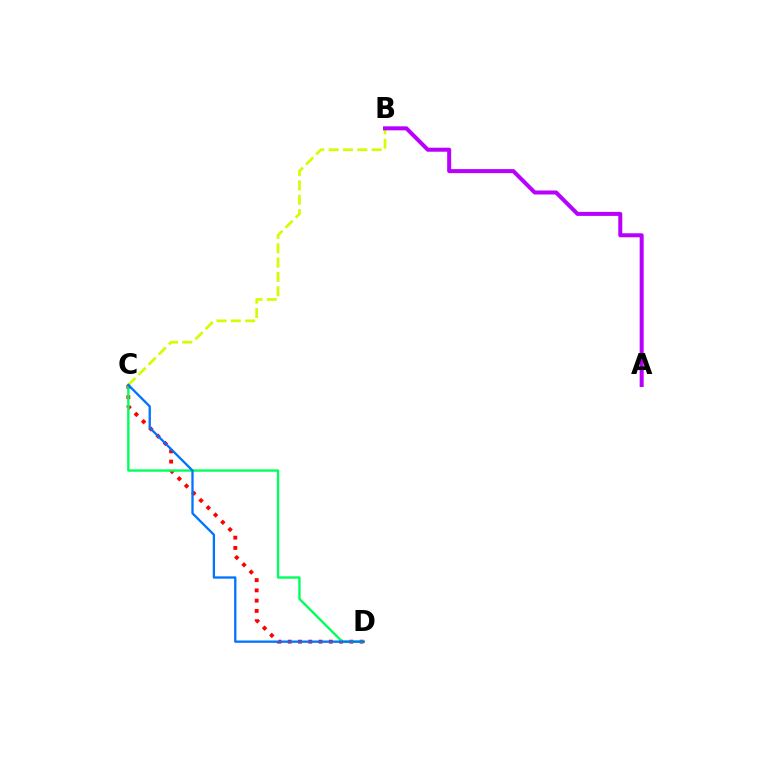{('C', 'D'): [{'color': '#ff0000', 'line_style': 'dotted', 'thickness': 2.79}, {'color': '#00ff5c', 'line_style': 'solid', 'thickness': 1.7}, {'color': '#0074ff', 'line_style': 'solid', 'thickness': 1.66}], ('B', 'C'): [{'color': '#d1ff00', 'line_style': 'dashed', 'thickness': 1.95}], ('A', 'B'): [{'color': '#b900ff', 'line_style': 'solid', 'thickness': 2.89}]}